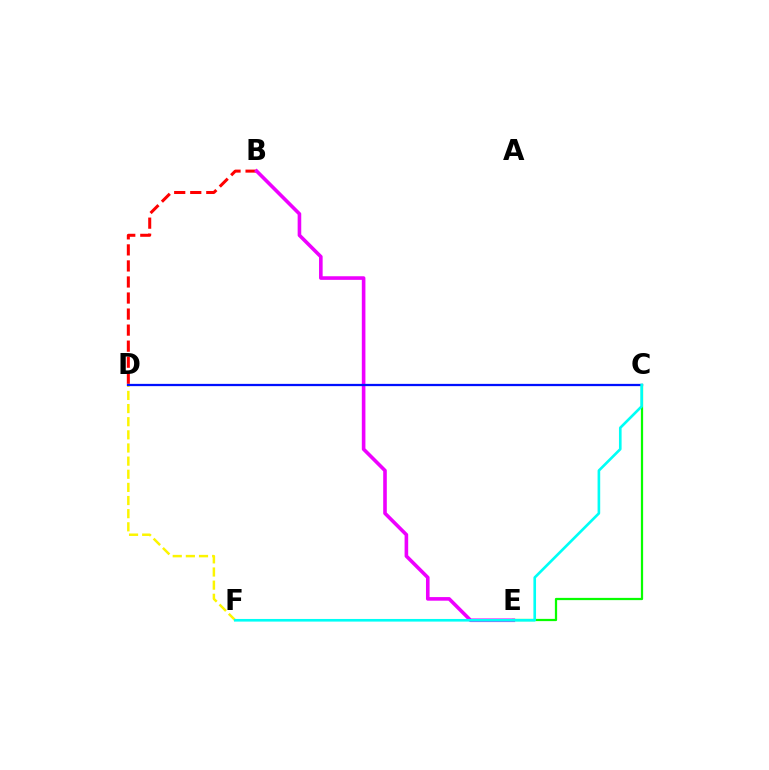{('B', 'D'): [{'color': '#ff0000', 'line_style': 'dashed', 'thickness': 2.18}], ('B', 'E'): [{'color': '#ee00ff', 'line_style': 'solid', 'thickness': 2.59}], ('D', 'F'): [{'color': '#fcf500', 'line_style': 'dashed', 'thickness': 1.78}], ('C', 'E'): [{'color': '#08ff00', 'line_style': 'solid', 'thickness': 1.61}], ('C', 'D'): [{'color': '#0010ff', 'line_style': 'solid', 'thickness': 1.63}], ('C', 'F'): [{'color': '#00fff6', 'line_style': 'solid', 'thickness': 1.9}]}